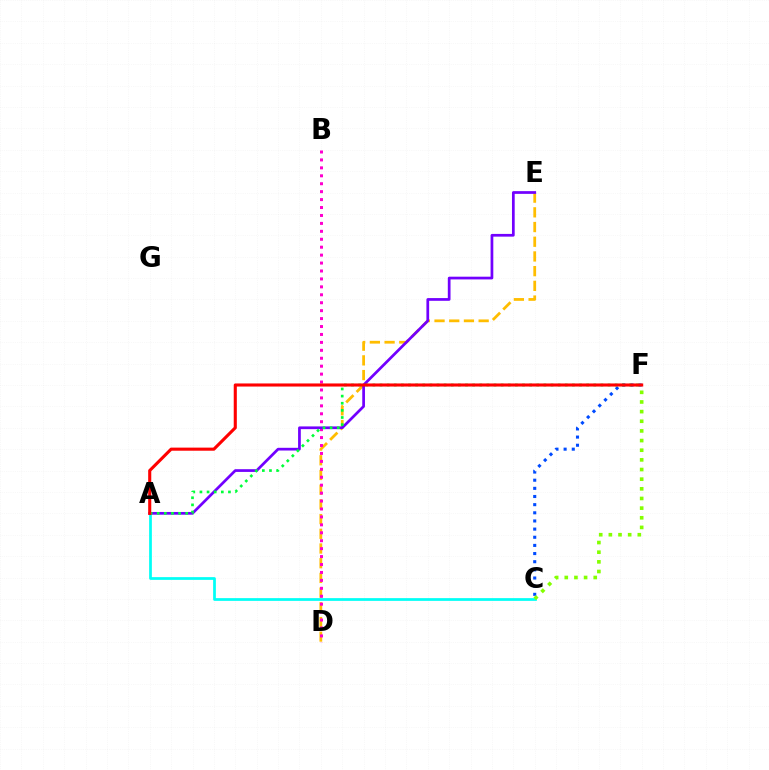{('A', 'C'): [{'color': '#00fff6', 'line_style': 'solid', 'thickness': 1.97}], ('D', 'E'): [{'color': '#ffbd00', 'line_style': 'dashed', 'thickness': 2.0}], ('B', 'D'): [{'color': '#ff00cf', 'line_style': 'dotted', 'thickness': 2.16}], ('C', 'F'): [{'color': '#004bff', 'line_style': 'dotted', 'thickness': 2.21}, {'color': '#84ff00', 'line_style': 'dotted', 'thickness': 2.62}], ('A', 'E'): [{'color': '#7200ff', 'line_style': 'solid', 'thickness': 1.96}], ('A', 'F'): [{'color': '#00ff39', 'line_style': 'dotted', 'thickness': 1.94}, {'color': '#ff0000', 'line_style': 'solid', 'thickness': 2.23}]}